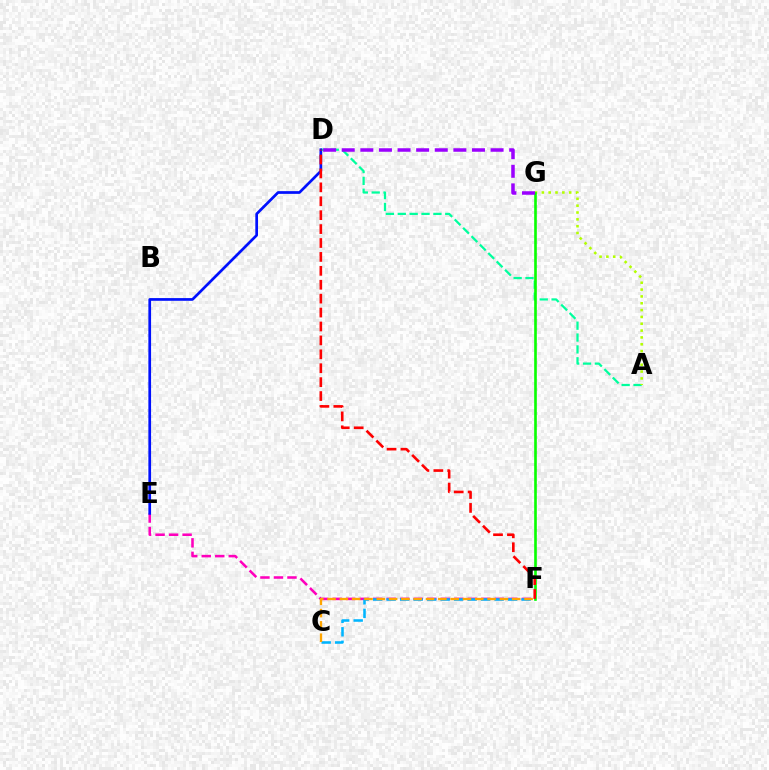{('A', 'D'): [{'color': '#00ff9d', 'line_style': 'dashed', 'thickness': 1.61}], ('E', 'F'): [{'color': '#ff00bd', 'line_style': 'dashed', 'thickness': 1.84}], ('C', 'F'): [{'color': '#00b5ff', 'line_style': 'dashed', 'thickness': 1.83}, {'color': '#ffa500', 'line_style': 'dashed', 'thickness': 1.67}], ('A', 'G'): [{'color': '#b3ff00', 'line_style': 'dotted', 'thickness': 1.86}], ('F', 'G'): [{'color': '#08ff00', 'line_style': 'solid', 'thickness': 1.9}], ('D', 'E'): [{'color': '#0010ff', 'line_style': 'solid', 'thickness': 1.94}], ('D', 'G'): [{'color': '#9b00ff', 'line_style': 'dashed', 'thickness': 2.53}], ('D', 'F'): [{'color': '#ff0000', 'line_style': 'dashed', 'thickness': 1.89}]}